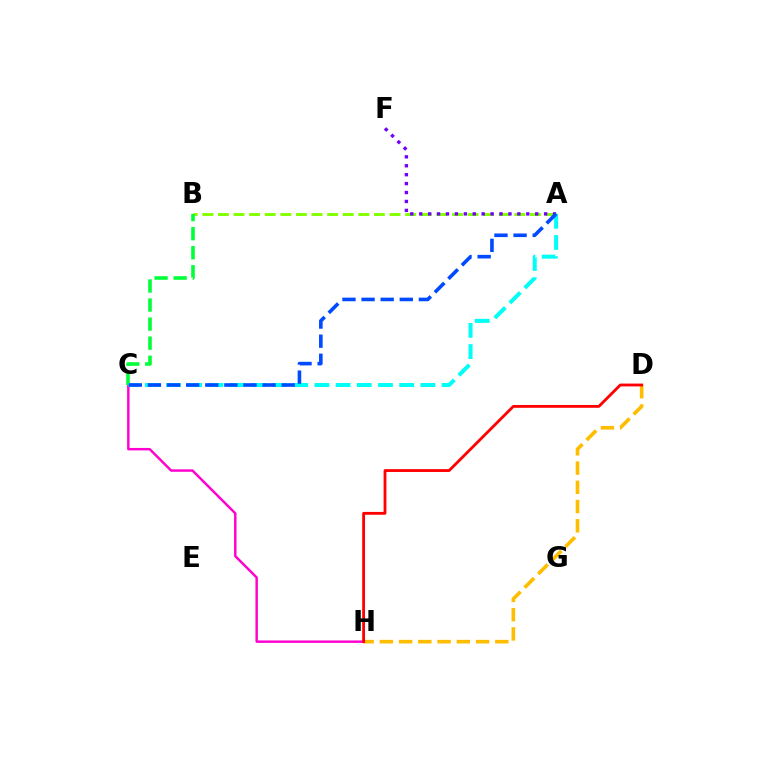{('D', 'H'): [{'color': '#ffbd00', 'line_style': 'dashed', 'thickness': 2.61}, {'color': '#ff0000', 'line_style': 'solid', 'thickness': 2.03}], ('A', 'B'): [{'color': '#84ff00', 'line_style': 'dashed', 'thickness': 2.12}], ('A', 'F'): [{'color': '#7200ff', 'line_style': 'dotted', 'thickness': 2.42}], ('C', 'H'): [{'color': '#ff00cf', 'line_style': 'solid', 'thickness': 1.76}], ('B', 'C'): [{'color': '#00ff39', 'line_style': 'dashed', 'thickness': 2.59}], ('A', 'C'): [{'color': '#00fff6', 'line_style': 'dashed', 'thickness': 2.88}, {'color': '#004bff', 'line_style': 'dashed', 'thickness': 2.6}]}